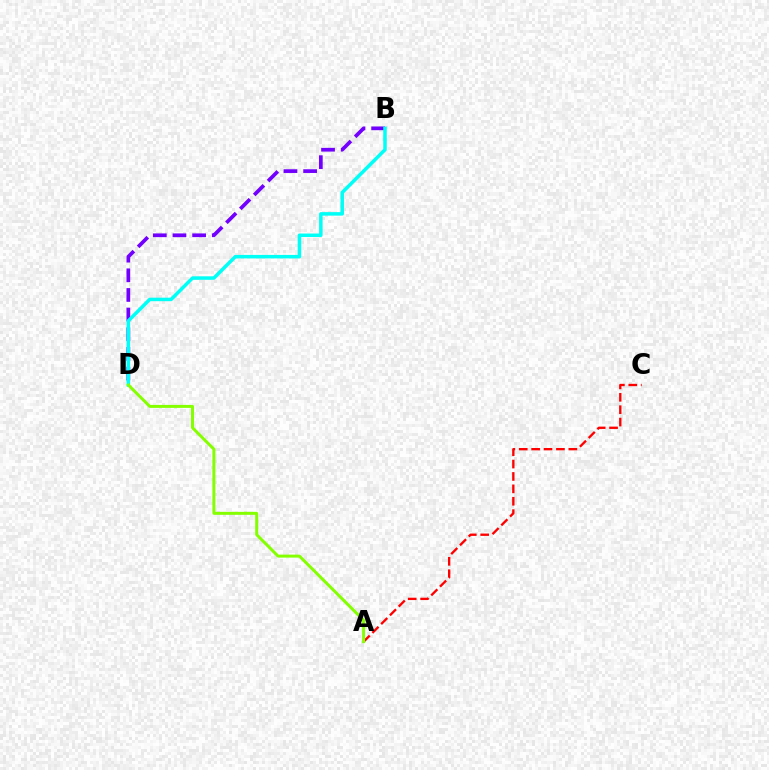{('B', 'D'): [{'color': '#7200ff', 'line_style': 'dashed', 'thickness': 2.67}, {'color': '#00fff6', 'line_style': 'solid', 'thickness': 2.52}], ('A', 'C'): [{'color': '#ff0000', 'line_style': 'dashed', 'thickness': 1.68}], ('A', 'D'): [{'color': '#84ff00', 'line_style': 'solid', 'thickness': 2.14}]}